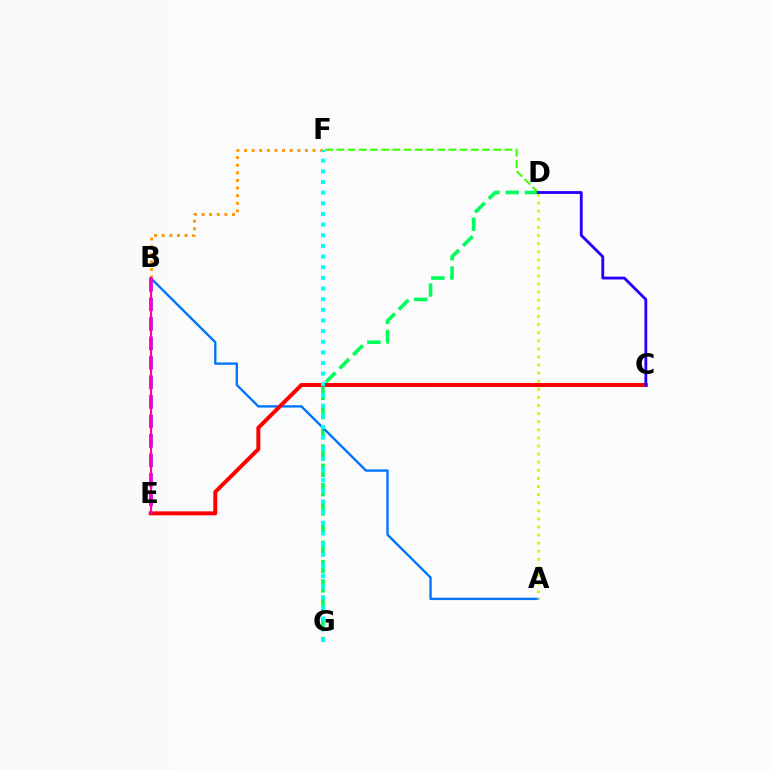{('B', 'F'): [{'color': '#ff9400', 'line_style': 'dotted', 'thickness': 2.07}], ('D', 'G'): [{'color': '#00ff5c', 'line_style': 'dashed', 'thickness': 2.62}], ('A', 'B'): [{'color': '#0074ff', 'line_style': 'solid', 'thickness': 1.7}], ('C', 'E'): [{'color': '#ff0000', 'line_style': 'solid', 'thickness': 2.84}], ('D', 'F'): [{'color': '#3dff00', 'line_style': 'dashed', 'thickness': 1.52}], ('B', 'E'): [{'color': '#b900ff', 'line_style': 'dashed', 'thickness': 2.65}, {'color': '#ff00ac', 'line_style': 'solid', 'thickness': 1.52}], ('F', 'G'): [{'color': '#00fff6', 'line_style': 'dotted', 'thickness': 2.89}], ('A', 'D'): [{'color': '#d1ff00', 'line_style': 'dotted', 'thickness': 2.2}], ('C', 'D'): [{'color': '#2500ff', 'line_style': 'solid', 'thickness': 2.04}]}